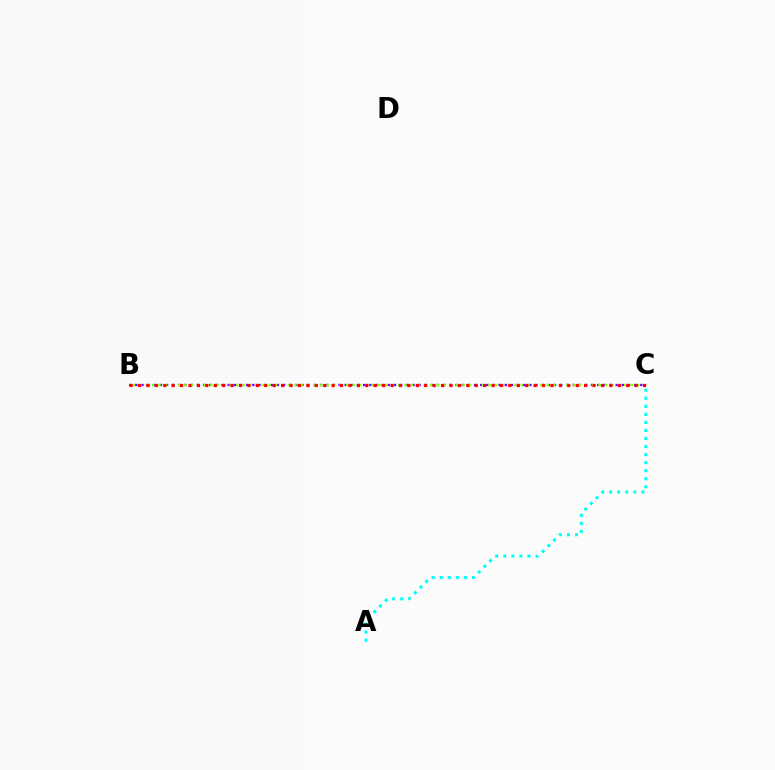{('B', 'C'): [{'color': '#7200ff', 'line_style': 'dotted', 'thickness': 1.67}, {'color': '#84ff00', 'line_style': 'dotted', 'thickness': 1.76}, {'color': '#ff0000', 'line_style': 'dotted', 'thickness': 2.29}], ('A', 'C'): [{'color': '#00fff6', 'line_style': 'dotted', 'thickness': 2.19}]}